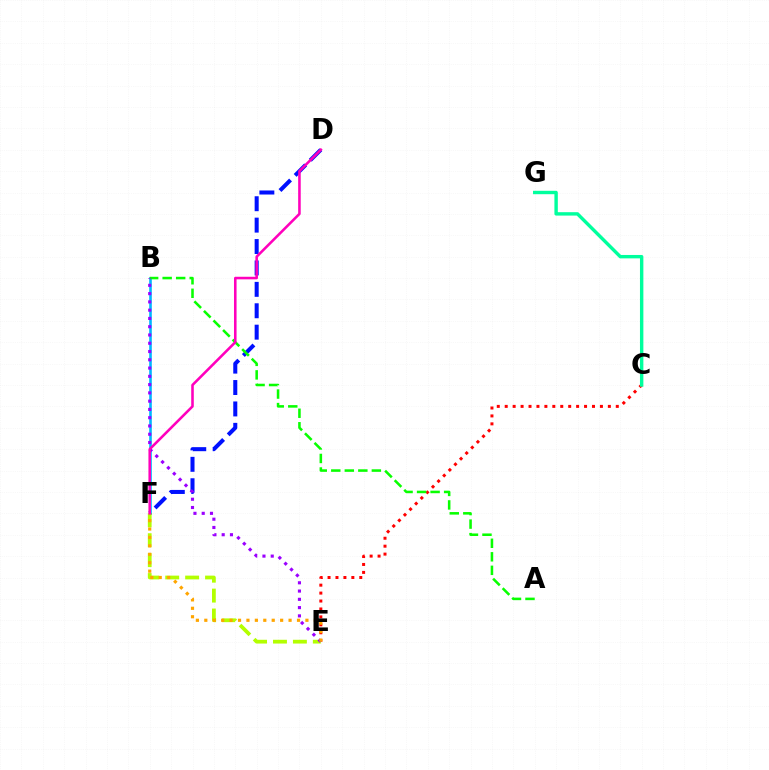{('C', 'E'): [{'color': '#ff0000', 'line_style': 'dotted', 'thickness': 2.16}], ('B', 'F'): [{'color': '#00b5ff', 'line_style': 'solid', 'thickness': 1.88}], ('D', 'F'): [{'color': '#0010ff', 'line_style': 'dashed', 'thickness': 2.91}, {'color': '#ff00bd', 'line_style': 'solid', 'thickness': 1.85}], ('E', 'F'): [{'color': '#b3ff00', 'line_style': 'dashed', 'thickness': 2.71}, {'color': '#ffa500', 'line_style': 'dotted', 'thickness': 2.29}], ('A', 'B'): [{'color': '#08ff00', 'line_style': 'dashed', 'thickness': 1.84}], ('C', 'G'): [{'color': '#00ff9d', 'line_style': 'solid', 'thickness': 2.45}], ('B', 'E'): [{'color': '#9b00ff', 'line_style': 'dotted', 'thickness': 2.25}]}